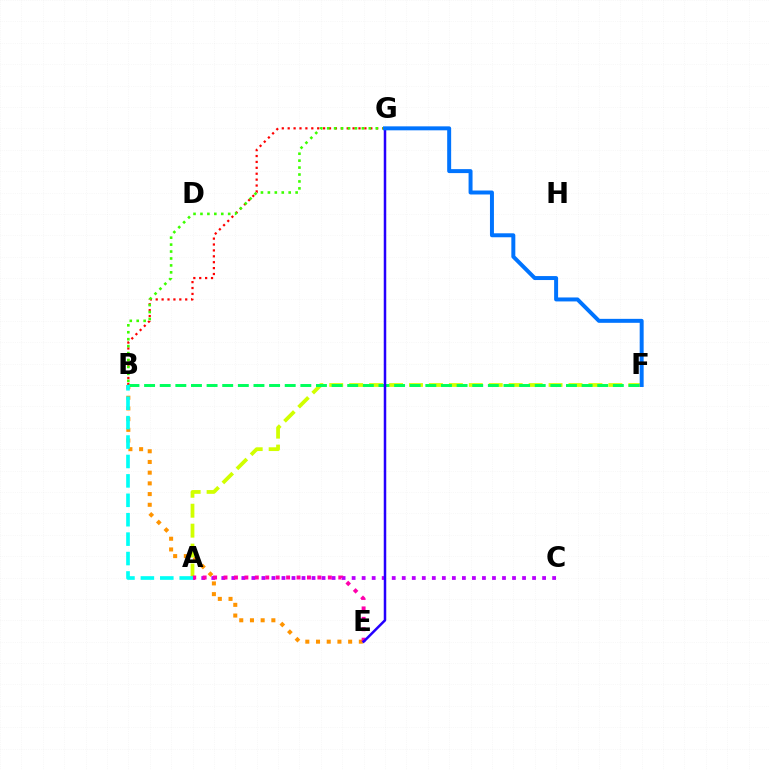{('B', 'G'): [{'color': '#ff0000', 'line_style': 'dotted', 'thickness': 1.6}, {'color': '#3dff00', 'line_style': 'dotted', 'thickness': 1.88}], ('A', 'F'): [{'color': '#d1ff00', 'line_style': 'dashed', 'thickness': 2.71}], ('B', 'E'): [{'color': '#ff9400', 'line_style': 'dotted', 'thickness': 2.91}], ('A', 'C'): [{'color': '#b900ff', 'line_style': 'dotted', 'thickness': 2.72}], ('B', 'F'): [{'color': '#00ff5c', 'line_style': 'dashed', 'thickness': 2.12}], ('A', 'E'): [{'color': '#ff00ac', 'line_style': 'dotted', 'thickness': 2.83}], ('E', 'G'): [{'color': '#2500ff', 'line_style': 'solid', 'thickness': 1.81}], ('F', 'G'): [{'color': '#0074ff', 'line_style': 'solid', 'thickness': 2.86}], ('A', 'B'): [{'color': '#00fff6', 'line_style': 'dashed', 'thickness': 2.64}]}